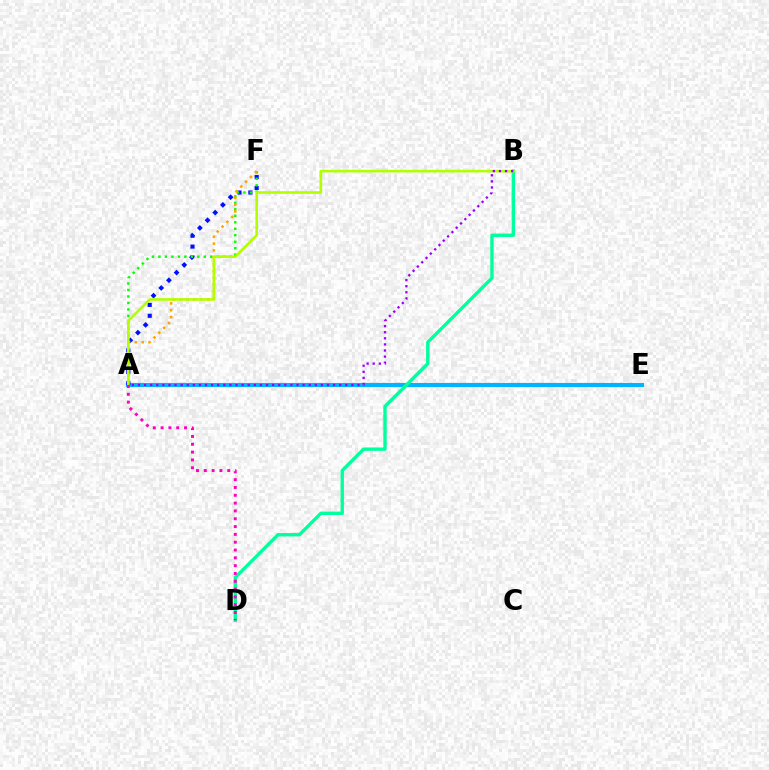{('A', 'E'): [{'color': '#ff0000', 'line_style': 'dashed', 'thickness': 2.0}, {'color': '#00b5ff', 'line_style': 'solid', 'thickness': 2.96}], ('A', 'F'): [{'color': '#0010ff', 'line_style': 'dotted', 'thickness': 2.95}, {'color': '#08ff00', 'line_style': 'dotted', 'thickness': 1.76}, {'color': '#ffa500', 'line_style': 'dotted', 'thickness': 1.86}], ('B', 'D'): [{'color': '#00ff9d', 'line_style': 'solid', 'thickness': 2.43}], ('A', 'B'): [{'color': '#b3ff00', 'line_style': 'solid', 'thickness': 1.89}, {'color': '#9b00ff', 'line_style': 'dotted', 'thickness': 1.66}], ('A', 'D'): [{'color': '#ff00bd', 'line_style': 'dotted', 'thickness': 2.12}]}